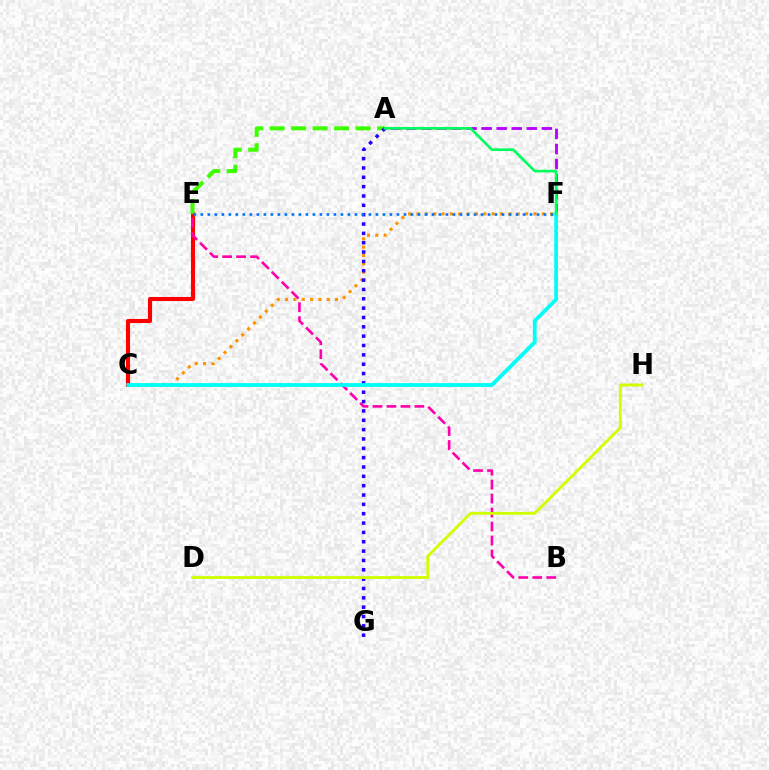{('A', 'F'): [{'color': '#b900ff', 'line_style': 'dashed', 'thickness': 2.05}, {'color': '#00ff5c', 'line_style': 'solid', 'thickness': 1.92}], ('C', 'F'): [{'color': '#ff9400', 'line_style': 'dotted', 'thickness': 2.27}, {'color': '#00fff6', 'line_style': 'solid', 'thickness': 2.72}], ('C', 'E'): [{'color': '#ff0000', 'line_style': 'solid', 'thickness': 2.94}], ('B', 'E'): [{'color': '#ff00ac', 'line_style': 'dashed', 'thickness': 1.9}], ('A', 'E'): [{'color': '#3dff00', 'line_style': 'dashed', 'thickness': 2.92}], ('A', 'G'): [{'color': '#2500ff', 'line_style': 'dotted', 'thickness': 2.54}], ('D', 'H'): [{'color': '#d1ff00', 'line_style': 'solid', 'thickness': 2.06}], ('E', 'F'): [{'color': '#0074ff', 'line_style': 'dotted', 'thickness': 1.9}]}